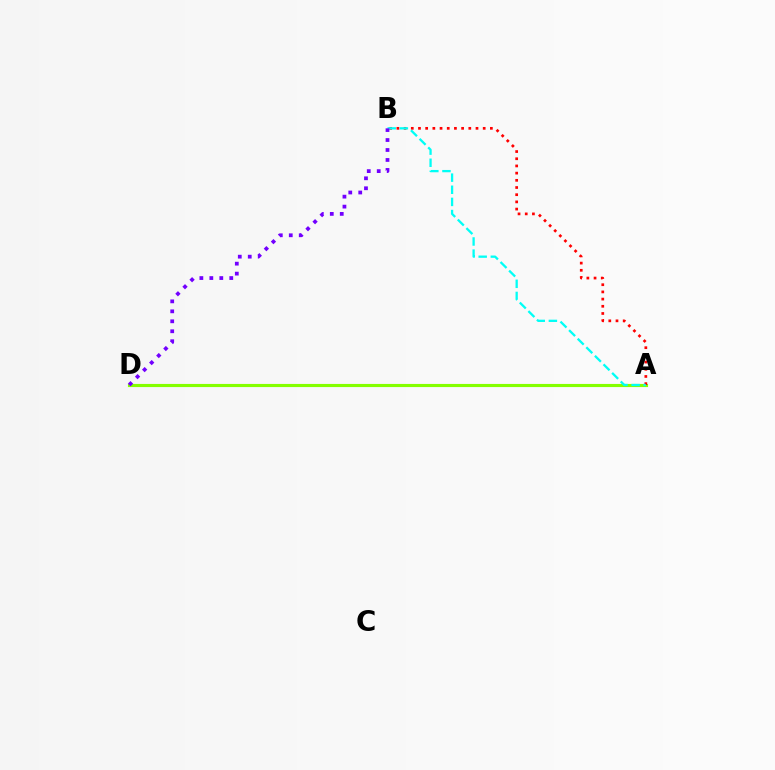{('A', 'D'): [{'color': '#84ff00', 'line_style': 'solid', 'thickness': 2.26}], ('A', 'B'): [{'color': '#ff0000', 'line_style': 'dotted', 'thickness': 1.95}, {'color': '#00fff6', 'line_style': 'dashed', 'thickness': 1.65}], ('B', 'D'): [{'color': '#7200ff', 'line_style': 'dotted', 'thickness': 2.71}]}